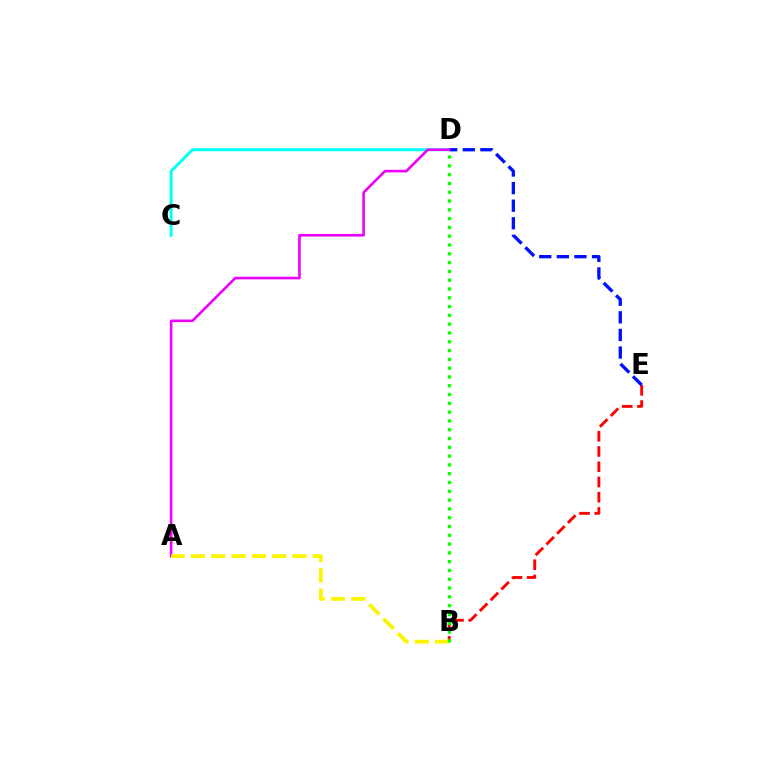{('C', 'D'): [{'color': '#00fff6', 'line_style': 'solid', 'thickness': 2.12}], ('B', 'E'): [{'color': '#ff0000', 'line_style': 'dashed', 'thickness': 2.07}], ('D', 'E'): [{'color': '#0010ff', 'line_style': 'dashed', 'thickness': 2.39}], ('A', 'D'): [{'color': '#ee00ff', 'line_style': 'solid', 'thickness': 1.88}], ('A', 'B'): [{'color': '#fcf500', 'line_style': 'dashed', 'thickness': 2.76}], ('B', 'D'): [{'color': '#08ff00', 'line_style': 'dotted', 'thickness': 2.39}]}